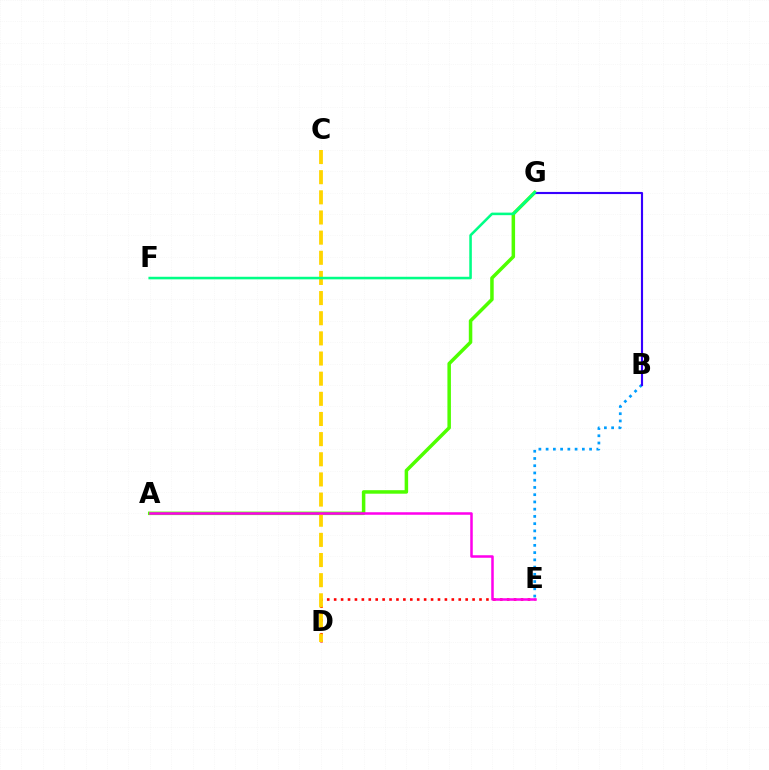{('D', 'E'): [{'color': '#ff0000', 'line_style': 'dotted', 'thickness': 1.88}], ('A', 'G'): [{'color': '#4fff00', 'line_style': 'solid', 'thickness': 2.52}], ('B', 'E'): [{'color': '#009eff', 'line_style': 'dotted', 'thickness': 1.97}], ('B', 'G'): [{'color': '#3700ff', 'line_style': 'solid', 'thickness': 1.54}], ('C', 'D'): [{'color': '#ffd500', 'line_style': 'dashed', 'thickness': 2.74}], ('A', 'E'): [{'color': '#ff00ed', 'line_style': 'solid', 'thickness': 1.82}], ('F', 'G'): [{'color': '#00ff86', 'line_style': 'solid', 'thickness': 1.84}]}